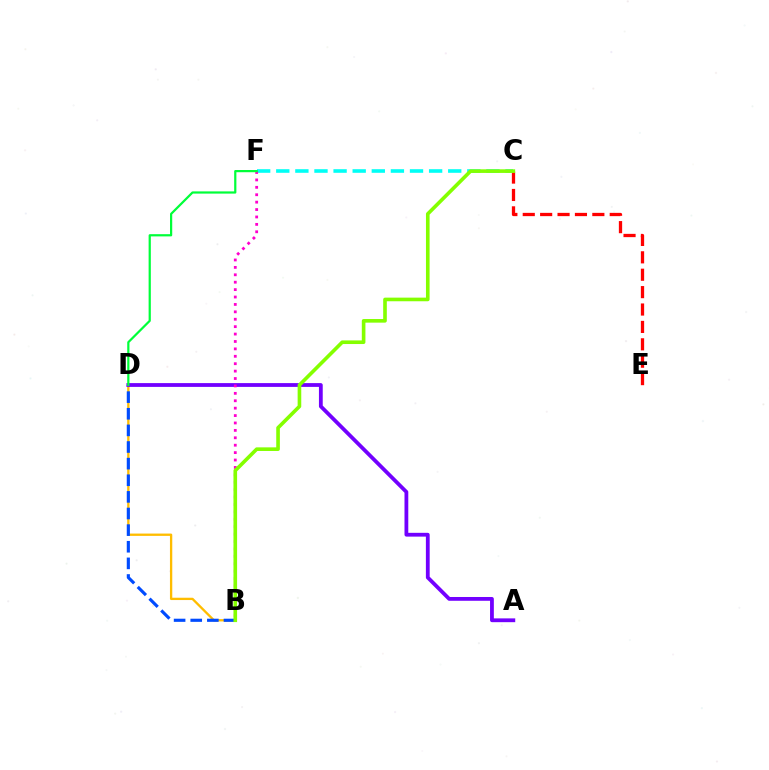{('B', 'D'): [{'color': '#ffbd00', 'line_style': 'solid', 'thickness': 1.67}, {'color': '#004bff', 'line_style': 'dashed', 'thickness': 2.26}], ('C', 'F'): [{'color': '#00fff6', 'line_style': 'dashed', 'thickness': 2.6}], ('A', 'D'): [{'color': '#7200ff', 'line_style': 'solid', 'thickness': 2.73}], ('B', 'F'): [{'color': '#ff00cf', 'line_style': 'dotted', 'thickness': 2.01}], ('C', 'E'): [{'color': '#ff0000', 'line_style': 'dashed', 'thickness': 2.36}], ('D', 'F'): [{'color': '#00ff39', 'line_style': 'solid', 'thickness': 1.6}], ('B', 'C'): [{'color': '#84ff00', 'line_style': 'solid', 'thickness': 2.61}]}